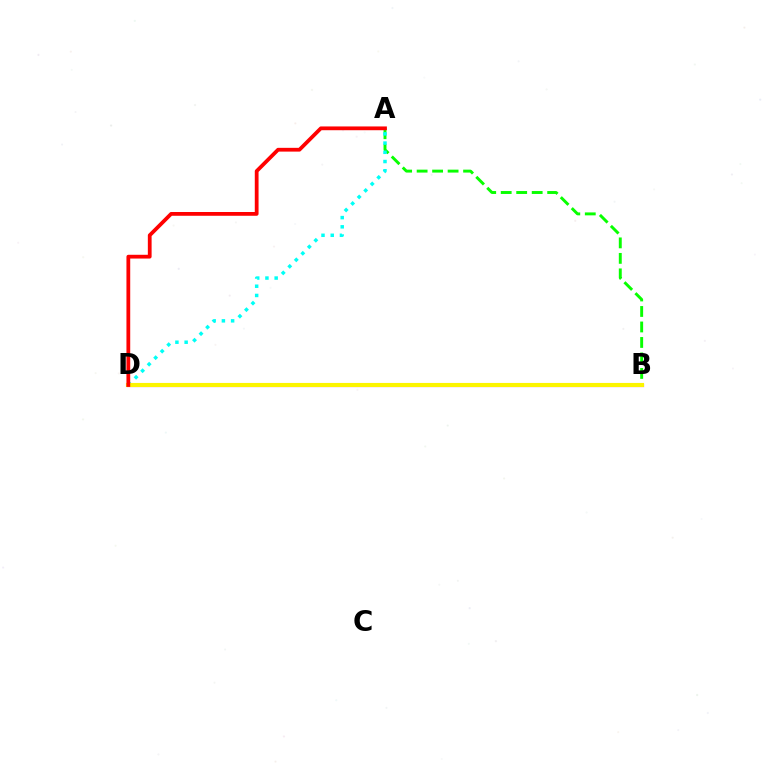{('A', 'B'): [{'color': '#08ff00', 'line_style': 'dashed', 'thickness': 2.1}], ('A', 'D'): [{'color': '#00fff6', 'line_style': 'dotted', 'thickness': 2.51}, {'color': '#ff0000', 'line_style': 'solid', 'thickness': 2.72}], ('B', 'D'): [{'color': '#ee00ff', 'line_style': 'solid', 'thickness': 2.27}, {'color': '#0010ff', 'line_style': 'dashed', 'thickness': 2.61}, {'color': '#fcf500', 'line_style': 'solid', 'thickness': 2.96}]}